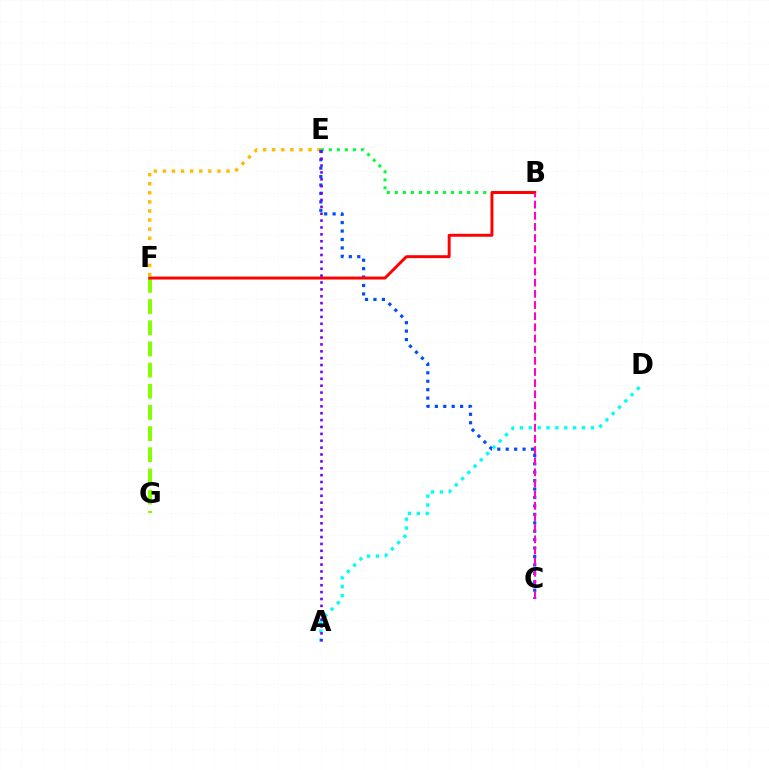{('E', 'F'): [{'color': '#ffbd00', 'line_style': 'dotted', 'thickness': 2.47}], ('A', 'D'): [{'color': '#00fff6', 'line_style': 'dotted', 'thickness': 2.41}], ('B', 'E'): [{'color': '#00ff39', 'line_style': 'dotted', 'thickness': 2.18}], ('C', 'E'): [{'color': '#004bff', 'line_style': 'dotted', 'thickness': 2.29}], ('F', 'G'): [{'color': '#84ff00', 'line_style': 'dashed', 'thickness': 2.88}], ('B', 'F'): [{'color': '#ff0000', 'line_style': 'solid', 'thickness': 2.11}], ('A', 'E'): [{'color': '#7200ff', 'line_style': 'dotted', 'thickness': 1.87}], ('B', 'C'): [{'color': '#ff00cf', 'line_style': 'dashed', 'thickness': 1.52}]}